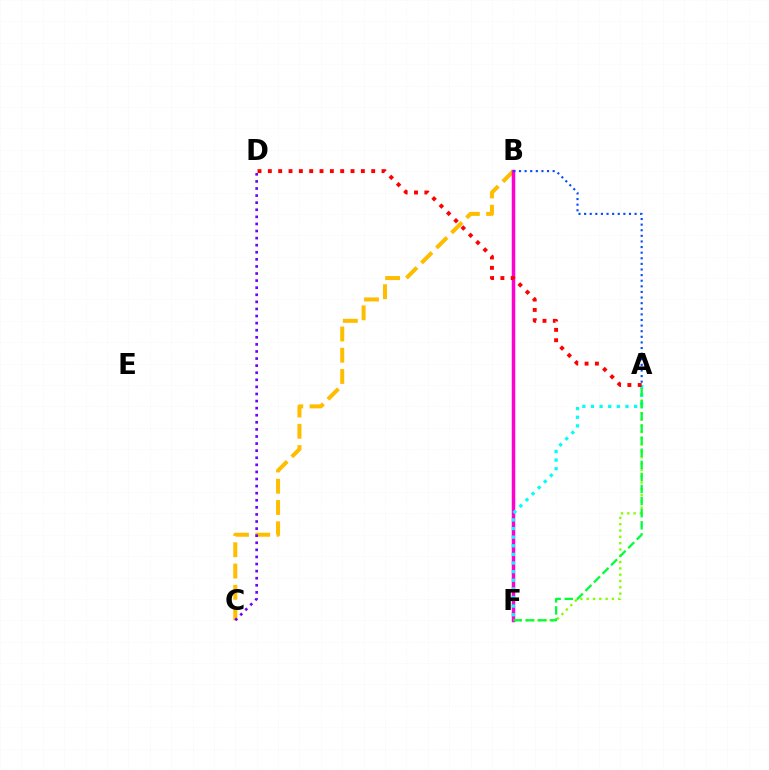{('B', 'C'): [{'color': '#ffbd00', 'line_style': 'dashed', 'thickness': 2.89}], ('A', 'F'): [{'color': '#84ff00', 'line_style': 'dotted', 'thickness': 1.71}, {'color': '#00fff6', 'line_style': 'dotted', 'thickness': 2.34}, {'color': '#00ff39', 'line_style': 'dashed', 'thickness': 1.64}], ('C', 'D'): [{'color': '#7200ff', 'line_style': 'dotted', 'thickness': 1.93}], ('B', 'F'): [{'color': '#ff00cf', 'line_style': 'solid', 'thickness': 2.52}], ('A', 'B'): [{'color': '#004bff', 'line_style': 'dotted', 'thickness': 1.52}], ('A', 'D'): [{'color': '#ff0000', 'line_style': 'dotted', 'thickness': 2.81}]}